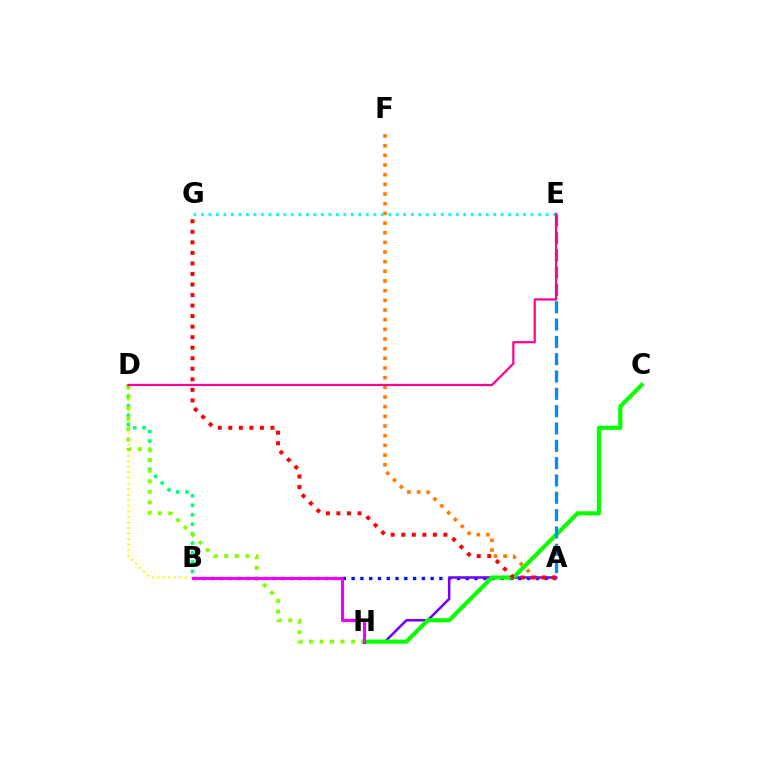{('A', 'B'): [{'color': '#0010ff', 'line_style': 'dotted', 'thickness': 2.38}], ('B', 'D'): [{'color': '#fcf500', 'line_style': 'dotted', 'thickness': 1.51}, {'color': '#00ff74', 'line_style': 'dotted', 'thickness': 2.57}], ('A', 'F'): [{'color': '#ff7c00', 'line_style': 'dotted', 'thickness': 2.63}], ('A', 'H'): [{'color': '#7200ff', 'line_style': 'solid', 'thickness': 1.8}], ('C', 'H'): [{'color': '#08ff00', 'line_style': 'solid', 'thickness': 2.98}], ('D', 'H'): [{'color': '#84ff00', 'line_style': 'dotted', 'thickness': 2.86}], ('A', 'G'): [{'color': '#ff0000', 'line_style': 'dotted', 'thickness': 2.86}], ('B', 'H'): [{'color': '#ee00ff', 'line_style': 'solid', 'thickness': 2.25}], ('A', 'E'): [{'color': '#008cff', 'line_style': 'dashed', 'thickness': 2.35}], ('E', 'G'): [{'color': '#00fff6', 'line_style': 'dotted', 'thickness': 2.04}], ('D', 'E'): [{'color': '#ff0094', 'line_style': 'solid', 'thickness': 1.6}]}